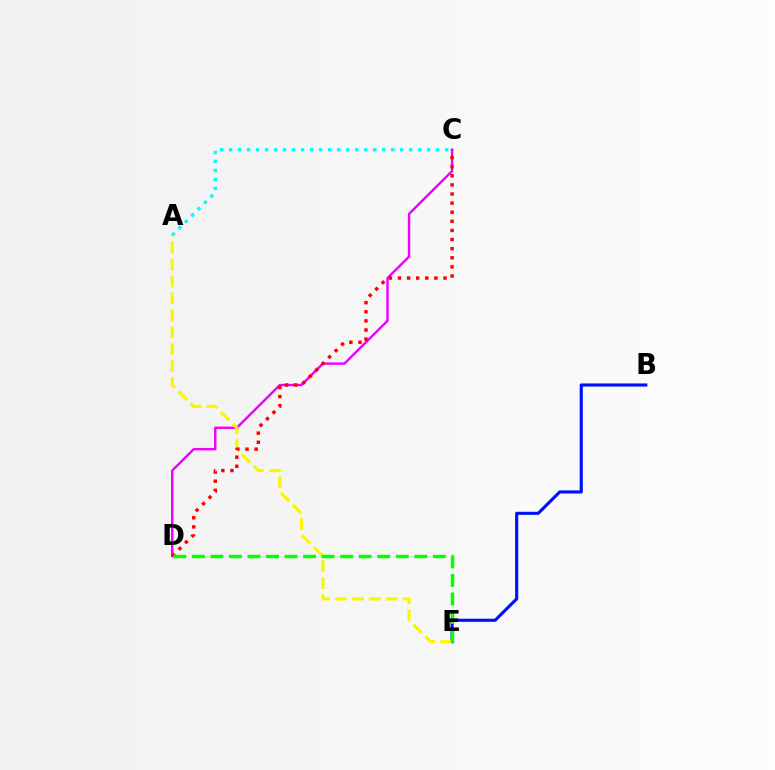{('A', 'C'): [{'color': '#00fff6', 'line_style': 'dotted', 'thickness': 2.45}], ('C', 'D'): [{'color': '#ee00ff', 'line_style': 'solid', 'thickness': 1.74}, {'color': '#ff0000', 'line_style': 'dotted', 'thickness': 2.48}], ('B', 'E'): [{'color': '#0010ff', 'line_style': 'solid', 'thickness': 2.24}], ('A', 'E'): [{'color': '#fcf500', 'line_style': 'dashed', 'thickness': 2.3}], ('D', 'E'): [{'color': '#08ff00', 'line_style': 'dashed', 'thickness': 2.52}]}